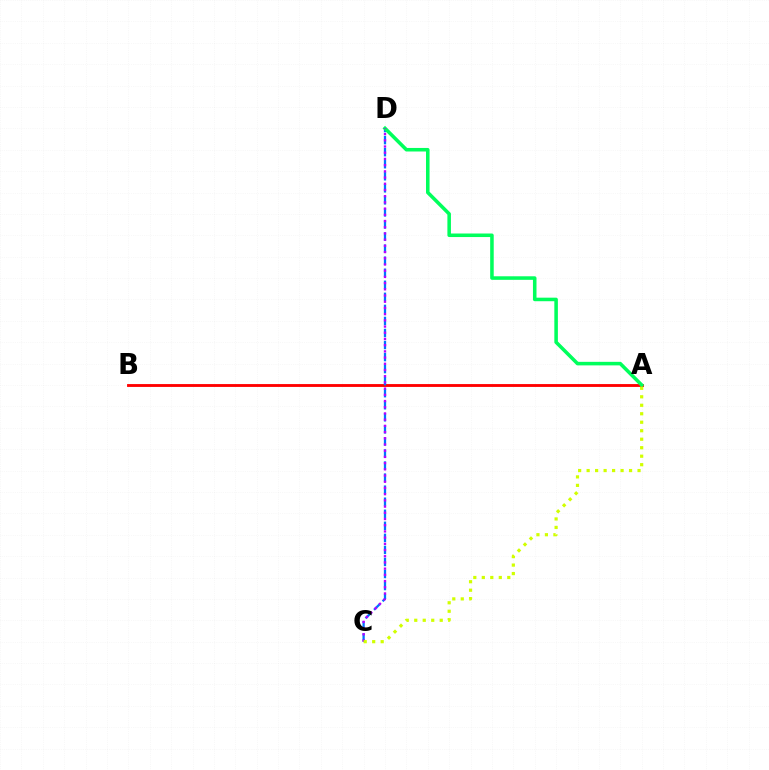{('A', 'B'): [{'color': '#ff0000', 'line_style': 'solid', 'thickness': 2.05}], ('C', 'D'): [{'color': '#0074ff', 'line_style': 'dashed', 'thickness': 1.64}, {'color': '#b900ff', 'line_style': 'dotted', 'thickness': 1.69}], ('A', 'D'): [{'color': '#00ff5c', 'line_style': 'solid', 'thickness': 2.55}], ('A', 'C'): [{'color': '#d1ff00', 'line_style': 'dotted', 'thickness': 2.31}]}